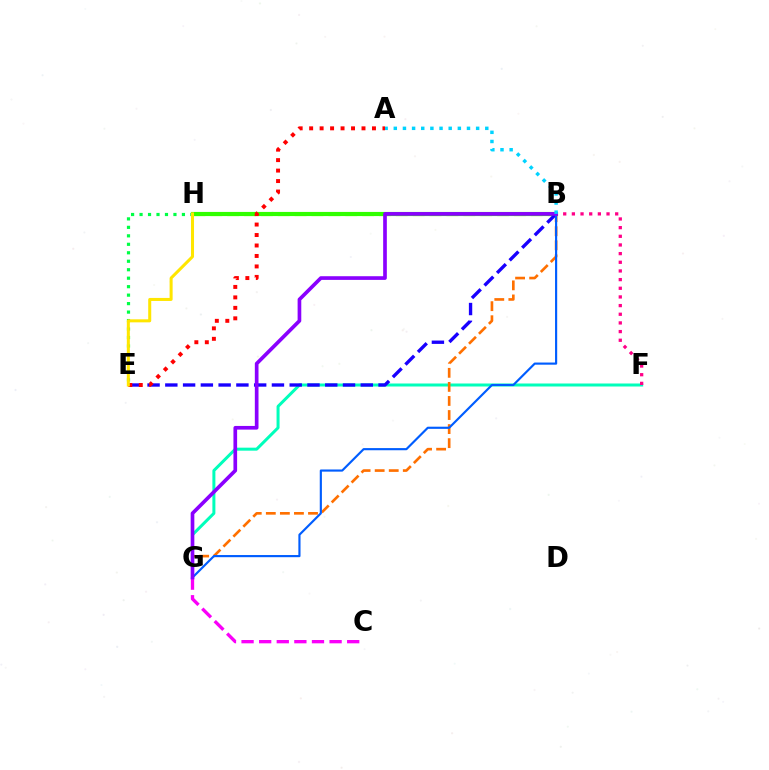{('F', 'G'): [{'color': '#00ffbb', 'line_style': 'solid', 'thickness': 2.16}], ('B', 'H'): [{'color': '#a2ff00', 'line_style': 'dashed', 'thickness': 2.29}, {'color': '#31ff00', 'line_style': 'solid', 'thickness': 2.99}], ('B', 'G'): [{'color': '#ff7000', 'line_style': 'dashed', 'thickness': 1.91}, {'color': '#005dff', 'line_style': 'solid', 'thickness': 1.55}, {'color': '#8a00ff', 'line_style': 'solid', 'thickness': 2.65}], ('C', 'G'): [{'color': '#fa00f9', 'line_style': 'dashed', 'thickness': 2.39}], ('B', 'F'): [{'color': '#ff0088', 'line_style': 'dotted', 'thickness': 2.35}], ('B', 'E'): [{'color': '#1900ff', 'line_style': 'dashed', 'thickness': 2.41}], ('A', 'E'): [{'color': '#ff0000', 'line_style': 'dotted', 'thickness': 2.84}], ('E', 'H'): [{'color': '#00ff45', 'line_style': 'dotted', 'thickness': 2.3}, {'color': '#ffe600', 'line_style': 'solid', 'thickness': 2.18}], ('A', 'B'): [{'color': '#00d3ff', 'line_style': 'dotted', 'thickness': 2.49}]}